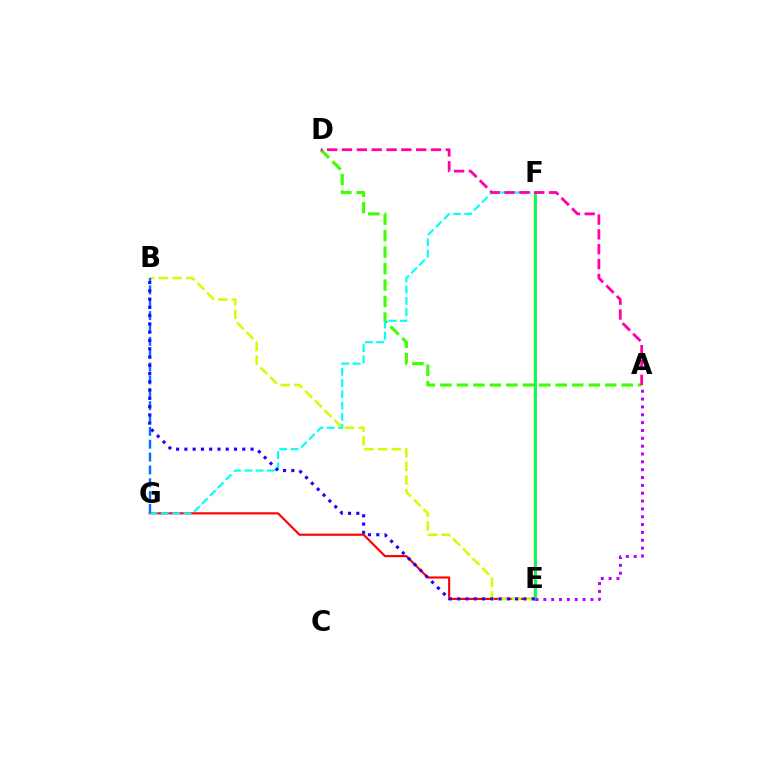{('A', 'D'): [{'color': '#3dff00', 'line_style': 'dashed', 'thickness': 2.24}, {'color': '#ff00ac', 'line_style': 'dashed', 'thickness': 2.01}], ('E', 'G'): [{'color': '#ff0000', 'line_style': 'solid', 'thickness': 1.54}], ('F', 'G'): [{'color': '#00fff6', 'line_style': 'dashed', 'thickness': 1.53}], ('B', 'E'): [{'color': '#d1ff00', 'line_style': 'dashed', 'thickness': 1.85}, {'color': '#2500ff', 'line_style': 'dotted', 'thickness': 2.25}], ('E', 'F'): [{'color': '#ff9400', 'line_style': 'solid', 'thickness': 1.75}, {'color': '#00ff5c', 'line_style': 'solid', 'thickness': 2.04}], ('B', 'G'): [{'color': '#0074ff', 'line_style': 'dashed', 'thickness': 1.75}], ('A', 'E'): [{'color': '#b900ff', 'line_style': 'dotted', 'thickness': 2.13}]}